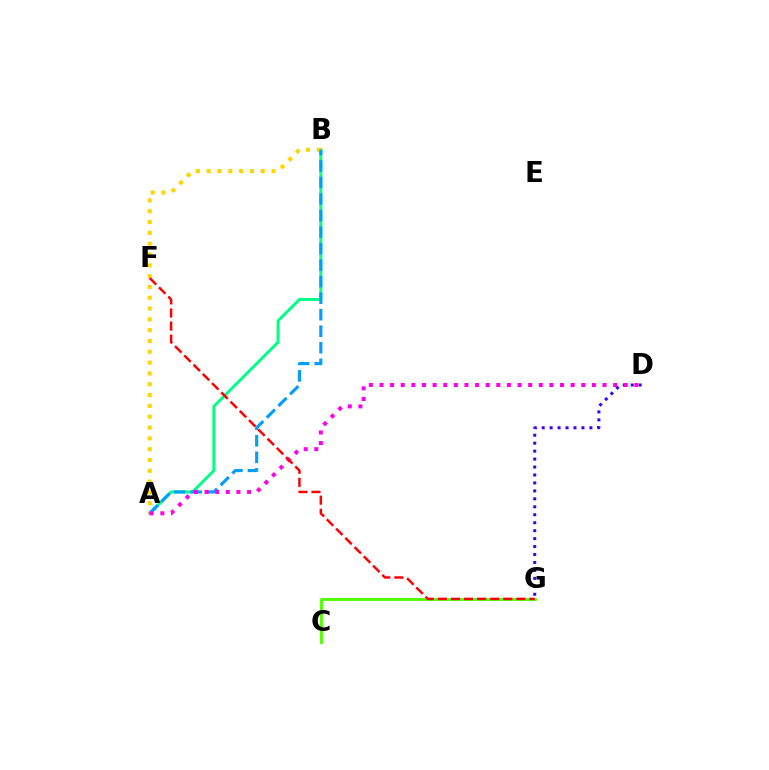{('A', 'B'): [{'color': '#00ff86', 'line_style': 'solid', 'thickness': 2.14}, {'color': '#ffd500', 'line_style': 'dotted', 'thickness': 2.94}, {'color': '#009eff', 'line_style': 'dashed', 'thickness': 2.24}], ('D', 'G'): [{'color': '#3700ff', 'line_style': 'dotted', 'thickness': 2.16}], ('C', 'G'): [{'color': '#4fff00', 'line_style': 'solid', 'thickness': 2.07}], ('A', 'D'): [{'color': '#ff00ed', 'line_style': 'dotted', 'thickness': 2.89}], ('F', 'G'): [{'color': '#ff0000', 'line_style': 'dashed', 'thickness': 1.78}]}